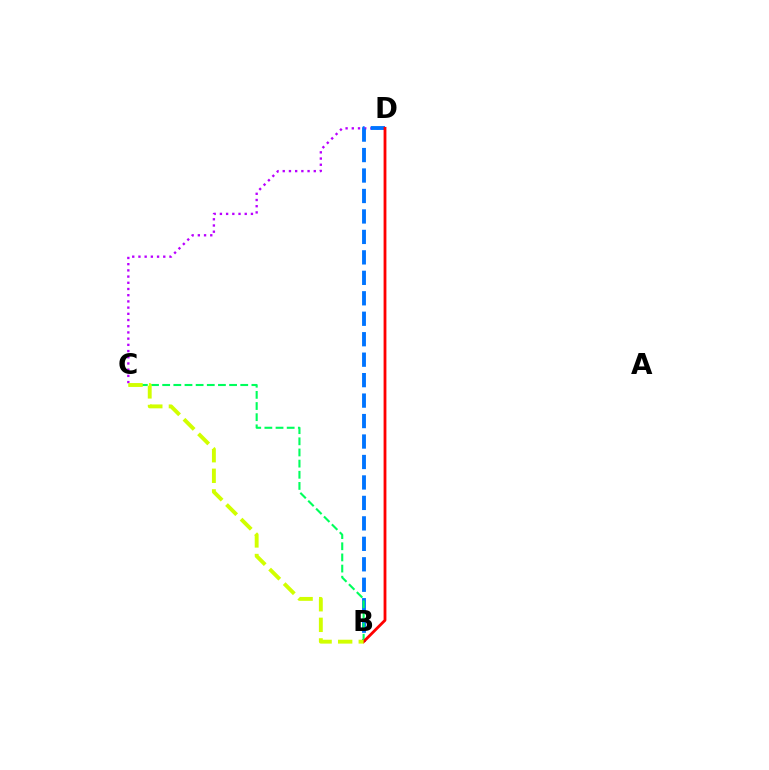{('C', 'D'): [{'color': '#b900ff', 'line_style': 'dotted', 'thickness': 1.69}], ('B', 'D'): [{'color': '#0074ff', 'line_style': 'dashed', 'thickness': 2.78}, {'color': '#ff0000', 'line_style': 'solid', 'thickness': 2.03}], ('B', 'C'): [{'color': '#00ff5c', 'line_style': 'dashed', 'thickness': 1.51}, {'color': '#d1ff00', 'line_style': 'dashed', 'thickness': 2.8}]}